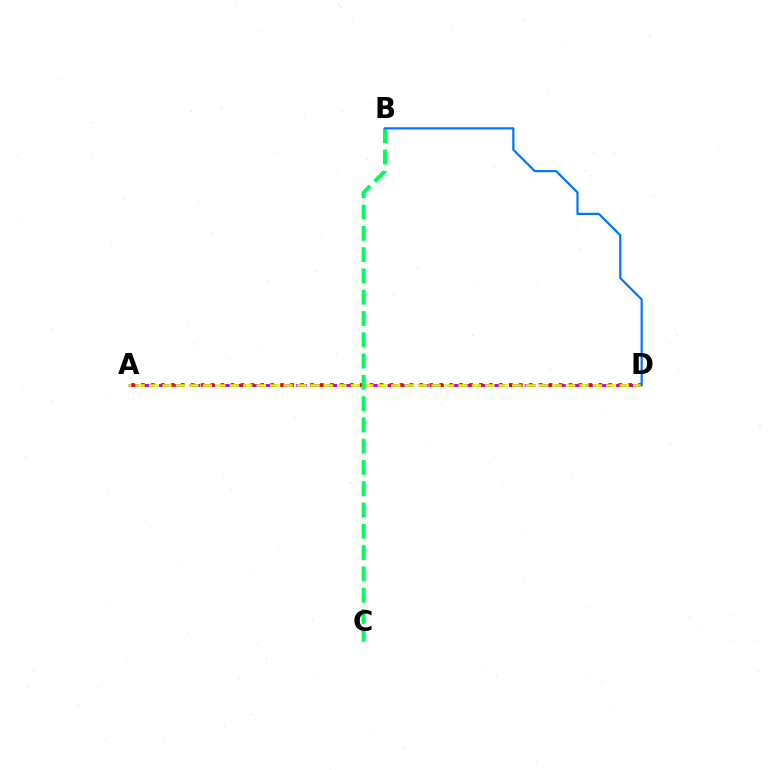{('A', 'D'): [{'color': '#b900ff', 'line_style': 'dashed', 'thickness': 2.07}, {'color': '#ff0000', 'line_style': 'dotted', 'thickness': 2.7}, {'color': '#d1ff00', 'line_style': 'dashed', 'thickness': 1.83}], ('B', 'C'): [{'color': '#00ff5c', 'line_style': 'dashed', 'thickness': 2.89}], ('B', 'D'): [{'color': '#0074ff', 'line_style': 'solid', 'thickness': 1.58}]}